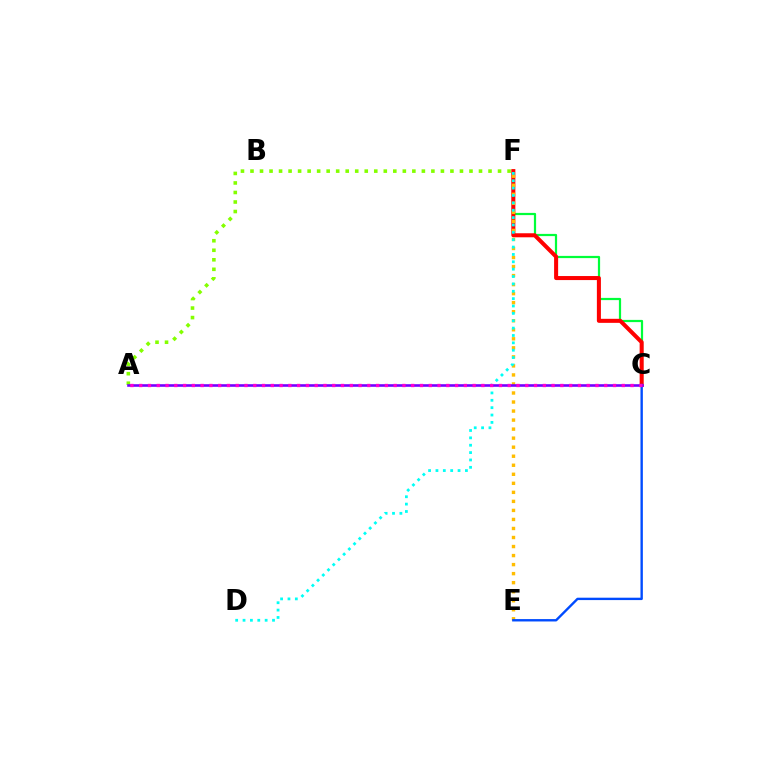{('A', 'F'): [{'color': '#84ff00', 'line_style': 'dotted', 'thickness': 2.59}], ('C', 'F'): [{'color': '#00ff39', 'line_style': 'solid', 'thickness': 1.6}, {'color': '#ff0000', 'line_style': 'solid', 'thickness': 2.91}], ('E', 'F'): [{'color': '#ffbd00', 'line_style': 'dotted', 'thickness': 2.45}], ('C', 'E'): [{'color': '#004bff', 'line_style': 'solid', 'thickness': 1.72}], ('D', 'F'): [{'color': '#00fff6', 'line_style': 'dotted', 'thickness': 2.0}], ('A', 'C'): [{'color': '#7200ff', 'line_style': 'solid', 'thickness': 1.87}, {'color': '#ff00cf', 'line_style': 'dotted', 'thickness': 2.38}]}